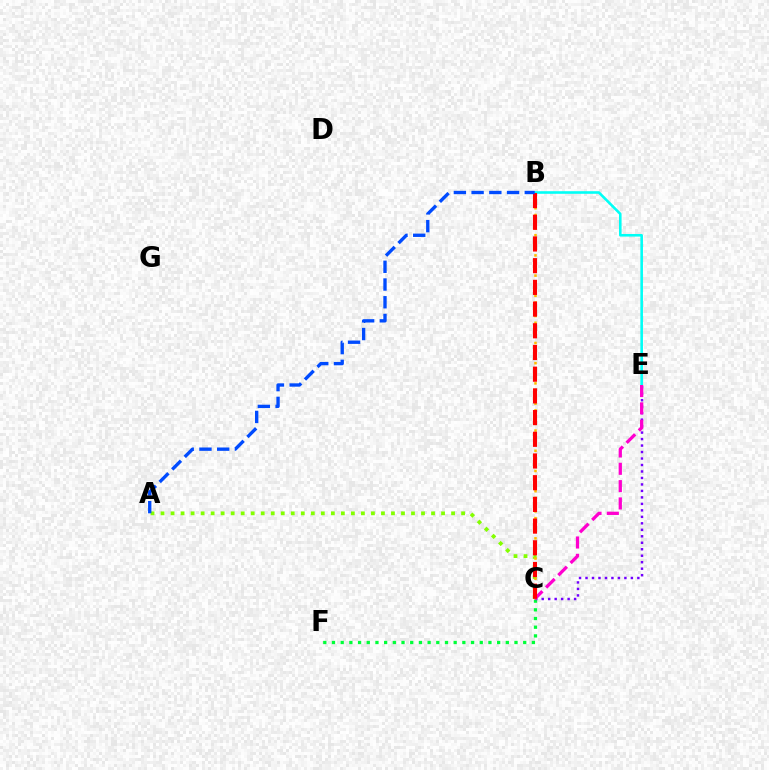{('C', 'F'): [{'color': '#00ff39', 'line_style': 'dotted', 'thickness': 2.36}], ('A', 'C'): [{'color': '#84ff00', 'line_style': 'dotted', 'thickness': 2.72}], ('C', 'E'): [{'color': '#7200ff', 'line_style': 'dotted', 'thickness': 1.76}, {'color': '#ff00cf', 'line_style': 'dashed', 'thickness': 2.35}], ('B', 'C'): [{'color': '#ffbd00', 'line_style': 'dotted', 'thickness': 1.83}, {'color': '#ff0000', 'line_style': 'dashed', 'thickness': 2.95}], ('B', 'E'): [{'color': '#00fff6', 'line_style': 'solid', 'thickness': 1.87}], ('A', 'B'): [{'color': '#004bff', 'line_style': 'dashed', 'thickness': 2.41}]}